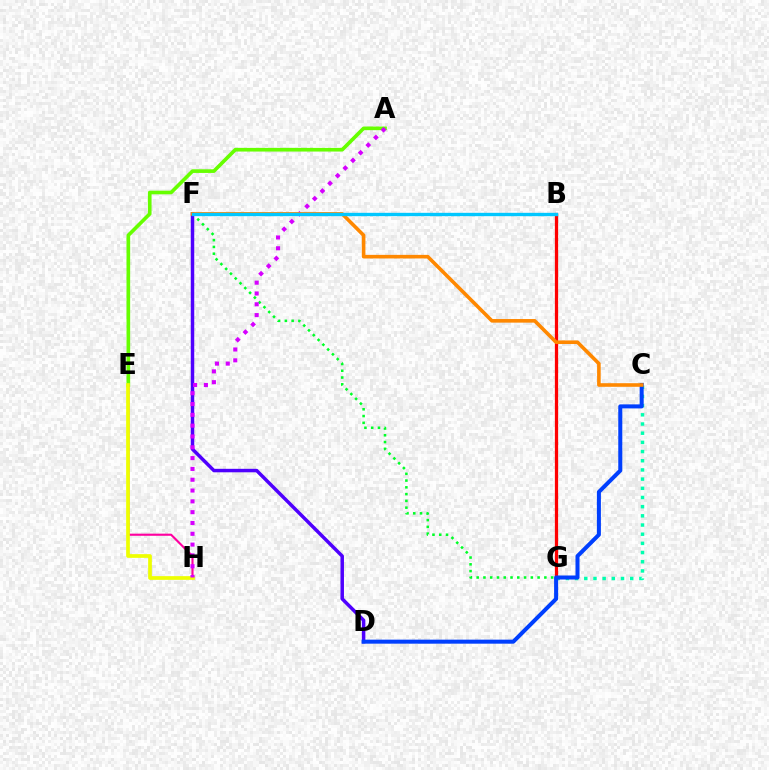{('A', 'E'): [{'color': '#66ff00', 'line_style': 'solid', 'thickness': 2.63}], ('B', 'G'): [{'color': '#ff0000', 'line_style': 'solid', 'thickness': 2.34}], ('F', 'G'): [{'color': '#00ff27', 'line_style': 'dotted', 'thickness': 1.84}], ('E', 'H'): [{'color': '#ff00a0', 'line_style': 'solid', 'thickness': 1.53}, {'color': '#eeff00', 'line_style': 'solid', 'thickness': 2.67}], ('D', 'F'): [{'color': '#4f00ff', 'line_style': 'solid', 'thickness': 2.51}], ('C', 'G'): [{'color': '#00ffaf', 'line_style': 'dotted', 'thickness': 2.5}], ('C', 'D'): [{'color': '#003fff', 'line_style': 'solid', 'thickness': 2.9}], ('A', 'H'): [{'color': '#d600ff', 'line_style': 'dotted', 'thickness': 2.94}], ('C', 'F'): [{'color': '#ff8800', 'line_style': 'solid', 'thickness': 2.59}], ('B', 'F'): [{'color': '#00c7ff', 'line_style': 'solid', 'thickness': 2.42}]}